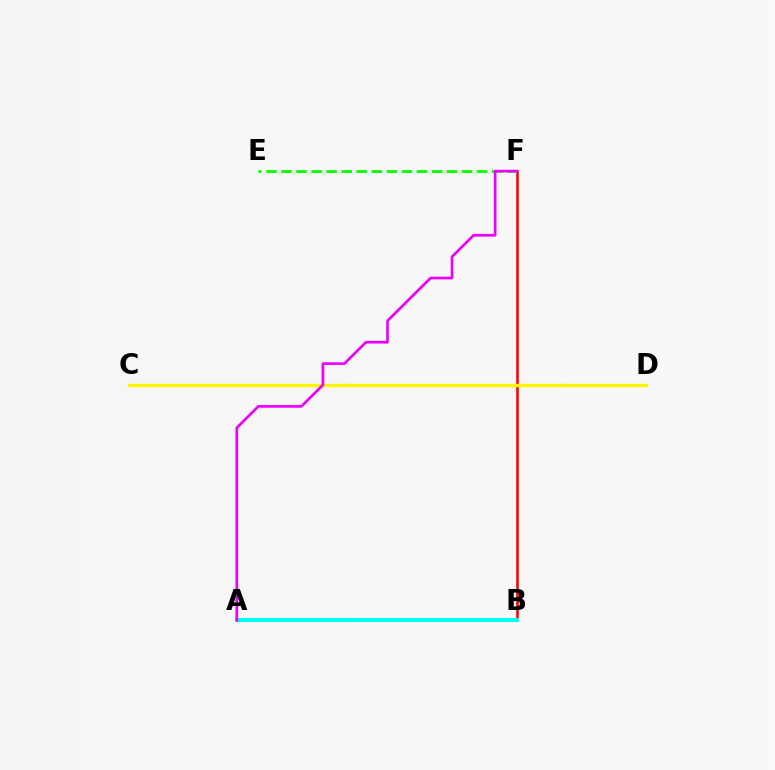{('B', 'F'): [{'color': '#ff0000', 'line_style': 'solid', 'thickness': 1.86}], ('A', 'B'): [{'color': '#0010ff', 'line_style': 'solid', 'thickness': 2.08}, {'color': '#00fff6', 'line_style': 'solid', 'thickness': 2.88}], ('C', 'D'): [{'color': '#fcf500', 'line_style': 'solid', 'thickness': 2.48}], ('E', 'F'): [{'color': '#08ff00', 'line_style': 'dashed', 'thickness': 2.04}], ('A', 'F'): [{'color': '#ee00ff', 'line_style': 'solid', 'thickness': 1.93}]}